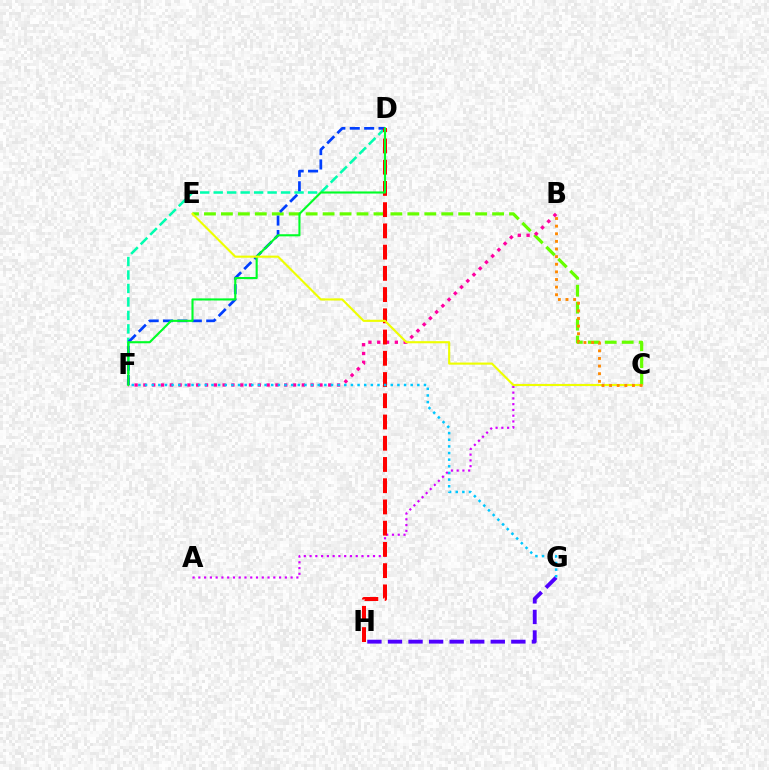{('C', 'E'): [{'color': '#66ff00', 'line_style': 'dashed', 'thickness': 2.3}, {'color': '#eeff00', 'line_style': 'solid', 'thickness': 1.52}], ('D', 'F'): [{'color': '#00ffaf', 'line_style': 'dashed', 'thickness': 1.83}, {'color': '#003fff', 'line_style': 'dashed', 'thickness': 1.95}, {'color': '#00ff27', 'line_style': 'solid', 'thickness': 1.52}], ('B', 'F'): [{'color': '#ff00a0', 'line_style': 'dotted', 'thickness': 2.39}], ('A', 'C'): [{'color': '#d600ff', 'line_style': 'dotted', 'thickness': 1.57}], ('G', 'H'): [{'color': '#4f00ff', 'line_style': 'dashed', 'thickness': 2.79}], ('D', 'H'): [{'color': '#ff0000', 'line_style': 'dashed', 'thickness': 2.88}], ('F', 'G'): [{'color': '#00c7ff', 'line_style': 'dotted', 'thickness': 1.8}], ('B', 'C'): [{'color': '#ff8800', 'line_style': 'dotted', 'thickness': 2.07}]}